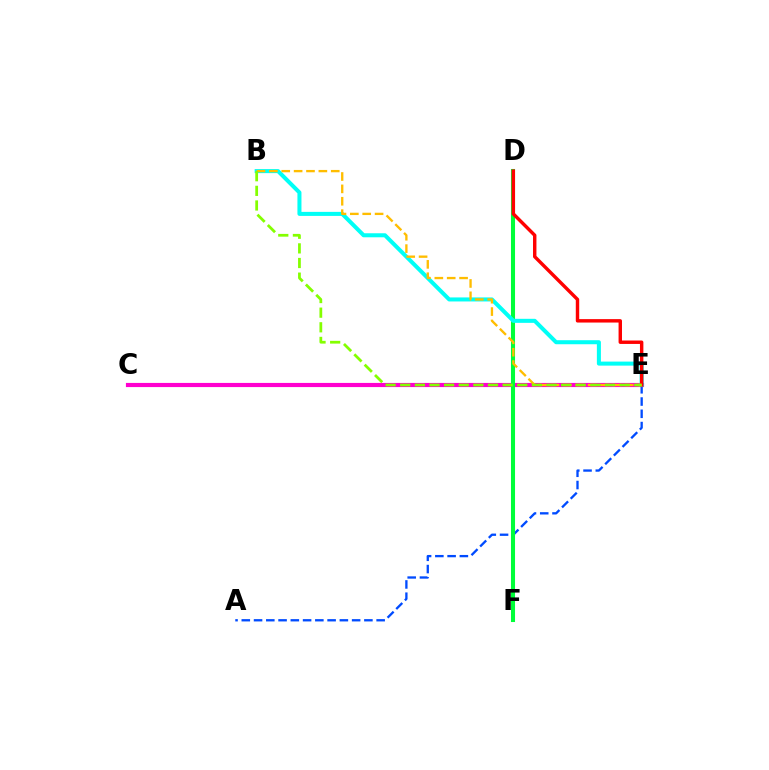{('A', 'E'): [{'color': '#004bff', 'line_style': 'dashed', 'thickness': 1.67}], ('D', 'F'): [{'color': '#7200ff', 'line_style': 'solid', 'thickness': 1.59}, {'color': '#00ff39', 'line_style': 'solid', 'thickness': 2.93}], ('C', 'E'): [{'color': '#ff00cf', 'line_style': 'solid', 'thickness': 2.99}], ('B', 'E'): [{'color': '#00fff6', 'line_style': 'solid', 'thickness': 2.9}, {'color': '#ffbd00', 'line_style': 'dashed', 'thickness': 1.68}, {'color': '#84ff00', 'line_style': 'dashed', 'thickness': 1.99}], ('D', 'E'): [{'color': '#ff0000', 'line_style': 'solid', 'thickness': 2.47}]}